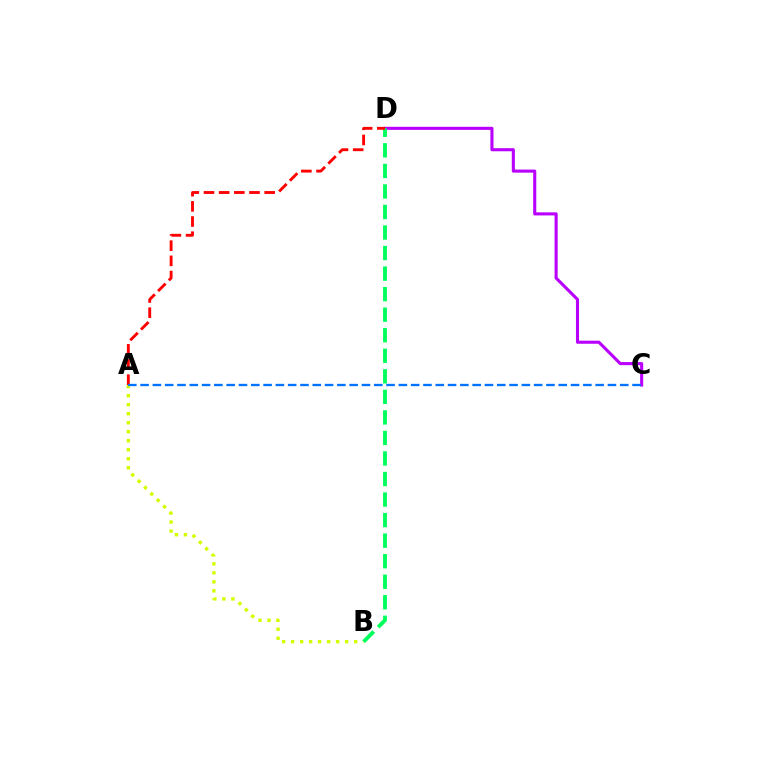{('A', 'B'): [{'color': '#d1ff00', 'line_style': 'dotted', 'thickness': 2.45}], ('C', 'D'): [{'color': '#b900ff', 'line_style': 'solid', 'thickness': 2.22}], ('B', 'D'): [{'color': '#00ff5c', 'line_style': 'dashed', 'thickness': 2.79}], ('A', 'D'): [{'color': '#ff0000', 'line_style': 'dashed', 'thickness': 2.06}], ('A', 'C'): [{'color': '#0074ff', 'line_style': 'dashed', 'thickness': 1.67}]}